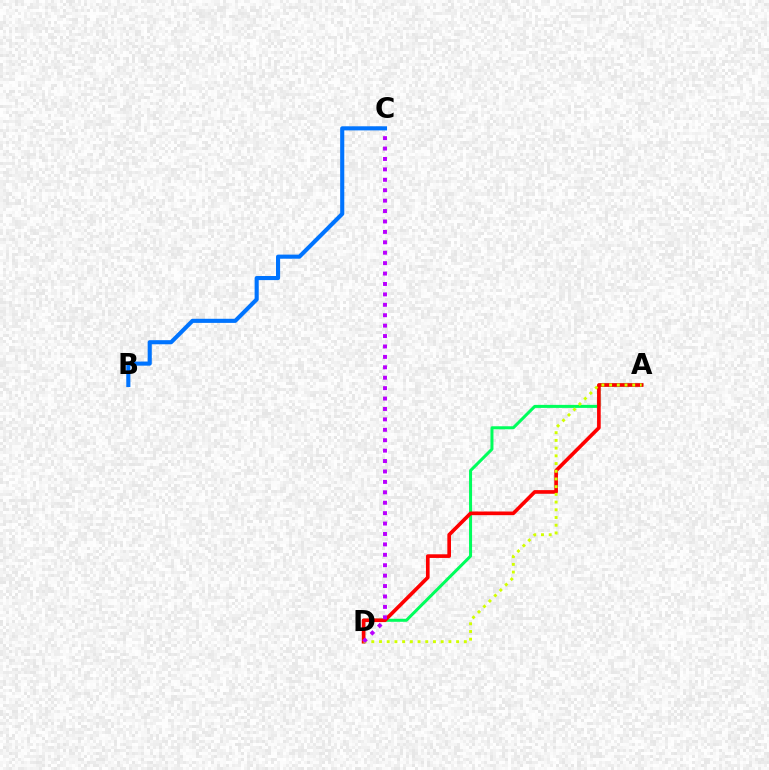{('A', 'D'): [{'color': '#00ff5c', 'line_style': 'solid', 'thickness': 2.18}, {'color': '#ff0000', 'line_style': 'solid', 'thickness': 2.63}, {'color': '#d1ff00', 'line_style': 'dotted', 'thickness': 2.1}], ('C', 'D'): [{'color': '#b900ff', 'line_style': 'dotted', 'thickness': 2.83}], ('B', 'C'): [{'color': '#0074ff', 'line_style': 'solid', 'thickness': 2.96}]}